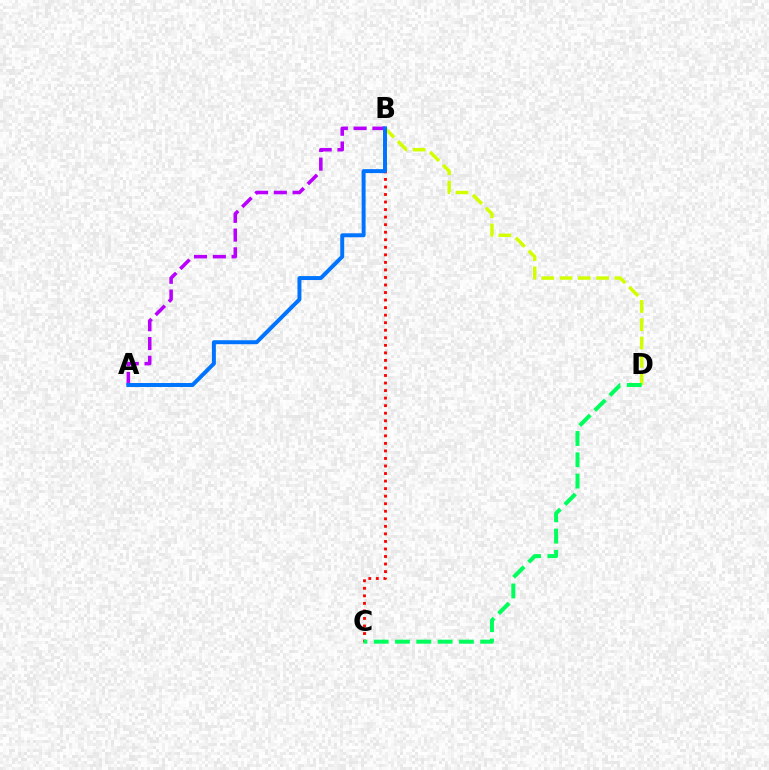{('B', 'C'): [{'color': '#ff0000', 'line_style': 'dotted', 'thickness': 2.05}], ('A', 'B'): [{'color': '#b900ff', 'line_style': 'dashed', 'thickness': 2.55}, {'color': '#0074ff', 'line_style': 'solid', 'thickness': 2.85}], ('B', 'D'): [{'color': '#d1ff00', 'line_style': 'dashed', 'thickness': 2.48}], ('C', 'D'): [{'color': '#00ff5c', 'line_style': 'dashed', 'thickness': 2.89}]}